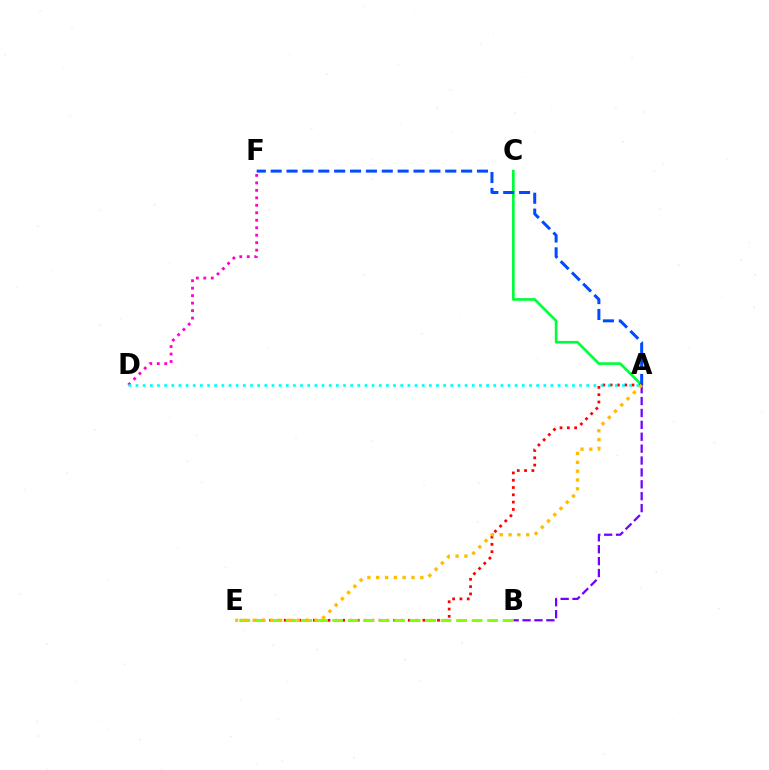{('A', 'C'): [{'color': '#00ff39', 'line_style': 'solid', 'thickness': 1.91}], ('A', 'B'): [{'color': '#7200ff', 'line_style': 'dashed', 'thickness': 1.62}], ('D', 'F'): [{'color': '#ff00cf', 'line_style': 'dotted', 'thickness': 2.03}], ('A', 'E'): [{'color': '#ff0000', 'line_style': 'dotted', 'thickness': 1.98}, {'color': '#ffbd00', 'line_style': 'dotted', 'thickness': 2.4}], ('B', 'E'): [{'color': '#84ff00', 'line_style': 'dashed', 'thickness': 2.11}], ('A', 'D'): [{'color': '#00fff6', 'line_style': 'dotted', 'thickness': 1.94}], ('A', 'F'): [{'color': '#004bff', 'line_style': 'dashed', 'thickness': 2.16}]}